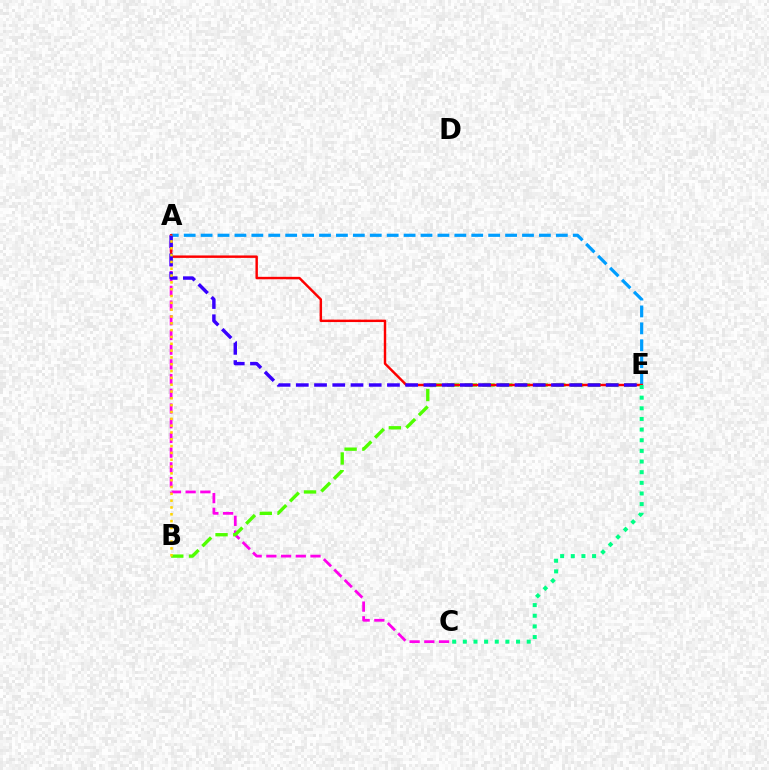{('A', 'C'): [{'color': '#ff00ed', 'line_style': 'dashed', 'thickness': 2.0}], ('B', 'E'): [{'color': '#4fff00', 'line_style': 'dashed', 'thickness': 2.41}], ('A', 'E'): [{'color': '#009eff', 'line_style': 'dashed', 'thickness': 2.3}, {'color': '#ff0000', 'line_style': 'solid', 'thickness': 1.76}, {'color': '#3700ff', 'line_style': 'dashed', 'thickness': 2.48}], ('C', 'E'): [{'color': '#00ff86', 'line_style': 'dotted', 'thickness': 2.89}], ('A', 'B'): [{'color': '#ffd500', 'line_style': 'dotted', 'thickness': 1.85}]}